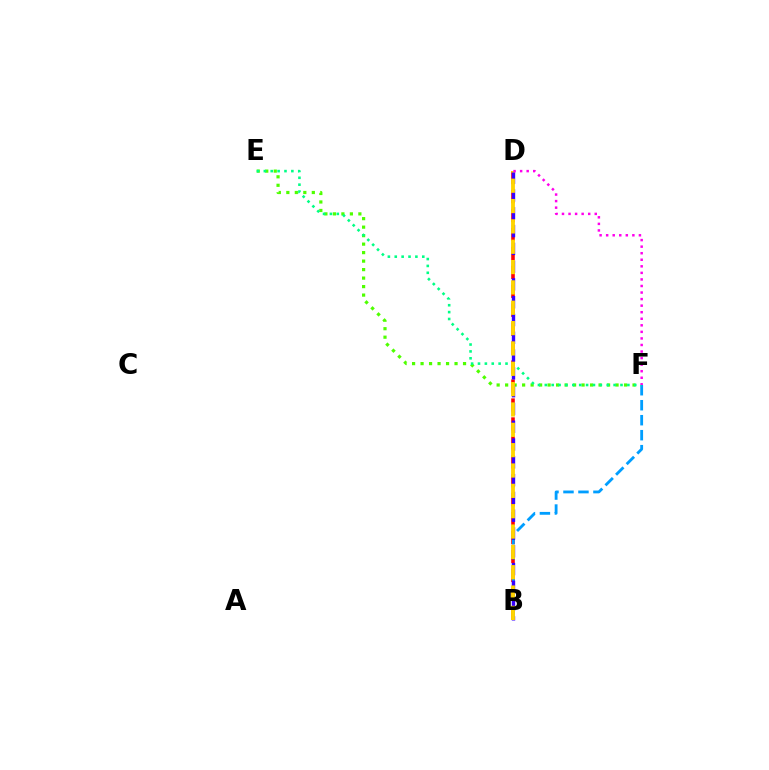{('E', 'F'): [{'color': '#4fff00', 'line_style': 'dotted', 'thickness': 2.31}, {'color': '#00ff86', 'line_style': 'dotted', 'thickness': 1.87}], ('B', 'D'): [{'color': '#ff0000', 'line_style': 'dashed', 'thickness': 2.57}, {'color': '#3700ff', 'line_style': 'dashed', 'thickness': 2.42}, {'color': '#ffd500', 'line_style': 'dashed', 'thickness': 2.76}], ('B', 'F'): [{'color': '#009eff', 'line_style': 'dashed', 'thickness': 2.04}], ('D', 'F'): [{'color': '#ff00ed', 'line_style': 'dotted', 'thickness': 1.78}]}